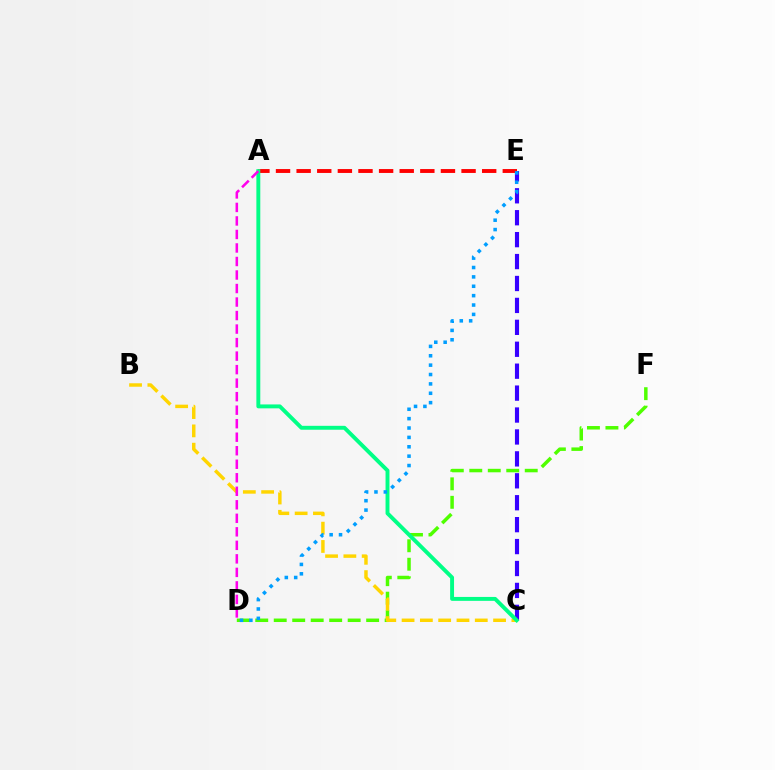{('C', 'E'): [{'color': '#3700ff', 'line_style': 'dashed', 'thickness': 2.98}], ('D', 'F'): [{'color': '#4fff00', 'line_style': 'dashed', 'thickness': 2.51}], ('A', 'E'): [{'color': '#ff0000', 'line_style': 'dashed', 'thickness': 2.8}], ('B', 'C'): [{'color': '#ffd500', 'line_style': 'dashed', 'thickness': 2.49}], ('A', 'C'): [{'color': '#00ff86', 'line_style': 'solid', 'thickness': 2.82}], ('A', 'D'): [{'color': '#ff00ed', 'line_style': 'dashed', 'thickness': 1.84}], ('D', 'E'): [{'color': '#009eff', 'line_style': 'dotted', 'thickness': 2.55}]}